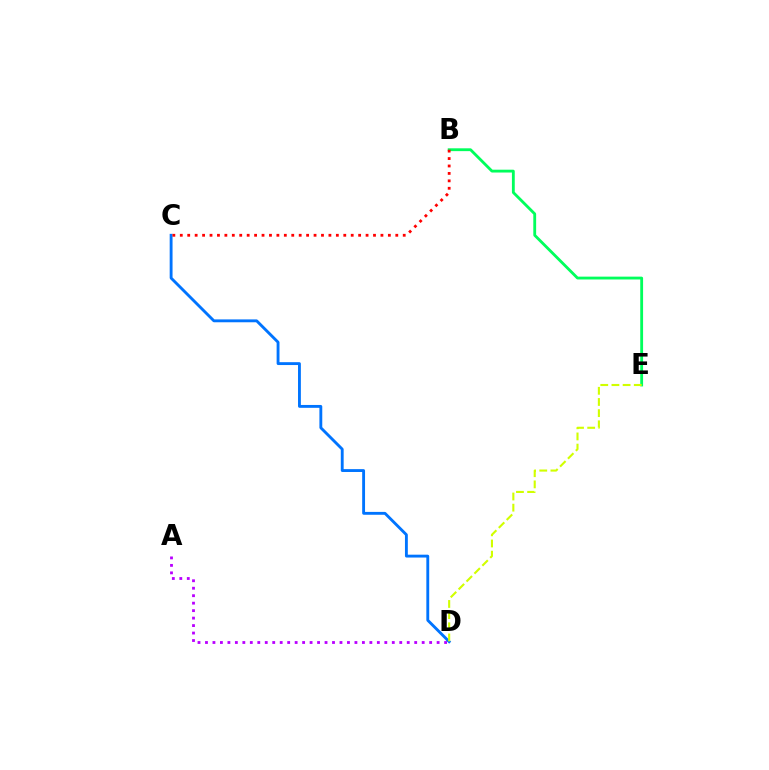{('B', 'E'): [{'color': '#00ff5c', 'line_style': 'solid', 'thickness': 2.04}], ('A', 'D'): [{'color': '#b900ff', 'line_style': 'dotted', 'thickness': 2.03}], ('C', 'D'): [{'color': '#0074ff', 'line_style': 'solid', 'thickness': 2.06}], ('D', 'E'): [{'color': '#d1ff00', 'line_style': 'dashed', 'thickness': 1.52}], ('B', 'C'): [{'color': '#ff0000', 'line_style': 'dotted', 'thickness': 2.02}]}